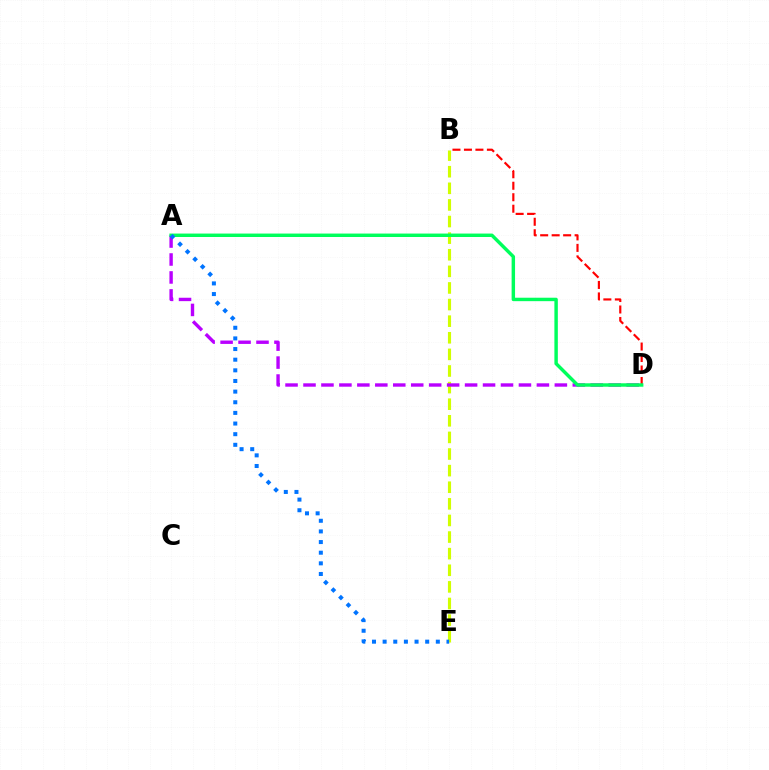{('B', 'D'): [{'color': '#ff0000', 'line_style': 'dashed', 'thickness': 1.56}], ('B', 'E'): [{'color': '#d1ff00', 'line_style': 'dashed', 'thickness': 2.26}], ('A', 'D'): [{'color': '#b900ff', 'line_style': 'dashed', 'thickness': 2.44}, {'color': '#00ff5c', 'line_style': 'solid', 'thickness': 2.48}], ('A', 'E'): [{'color': '#0074ff', 'line_style': 'dotted', 'thickness': 2.89}]}